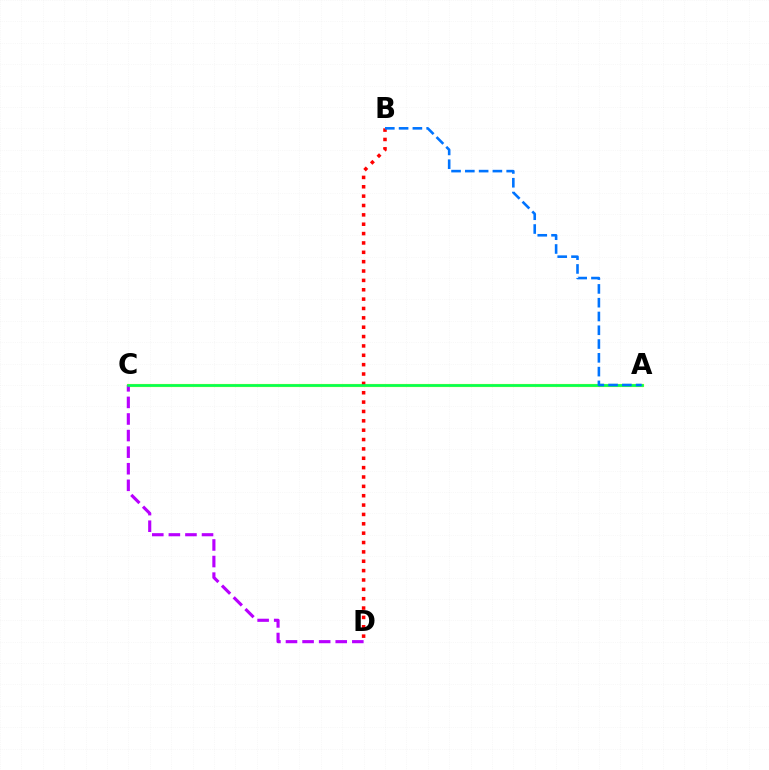{('A', 'C'): [{'color': '#d1ff00', 'line_style': 'solid', 'thickness': 2.28}, {'color': '#00ff5c', 'line_style': 'solid', 'thickness': 1.86}], ('B', 'D'): [{'color': '#ff0000', 'line_style': 'dotted', 'thickness': 2.54}], ('C', 'D'): [{'color': '#b900ff', 'line_style': 'dashed', 'thickness': 2.25}], ('A', 'B'): [{'color': '#0074ff', 'line_style': 'dashed', 'thickness': 1.87}]}